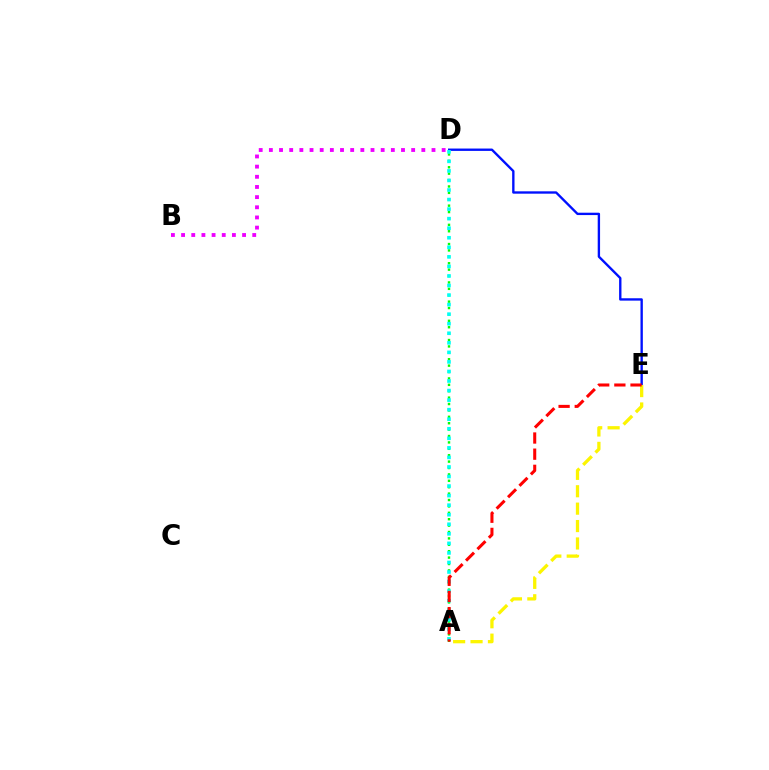{('A', 'D'): [{'color': '#08ff00', 'line_style': 'dotted', 'thickness': 1.74}, {'color': '#00fff6', 'line_style': 'dotted', 'thickness': 2.59}], ('D', 'E'): [{'color': '#0010ff', 'line_style': 'solid', 'thickness': 1.7}], ('B', 'D'): [{'color': '#ee00ff', 'line_style': 'dotted', 'thickness': 2.76}], ('A', 'E'): [{'color': '#fcf500', 'line_style': 'dashed', 'thickness': 2.37}, {'color': '#ff0000', 'line_style': 'dashed', 'thickness': 2.19}]}